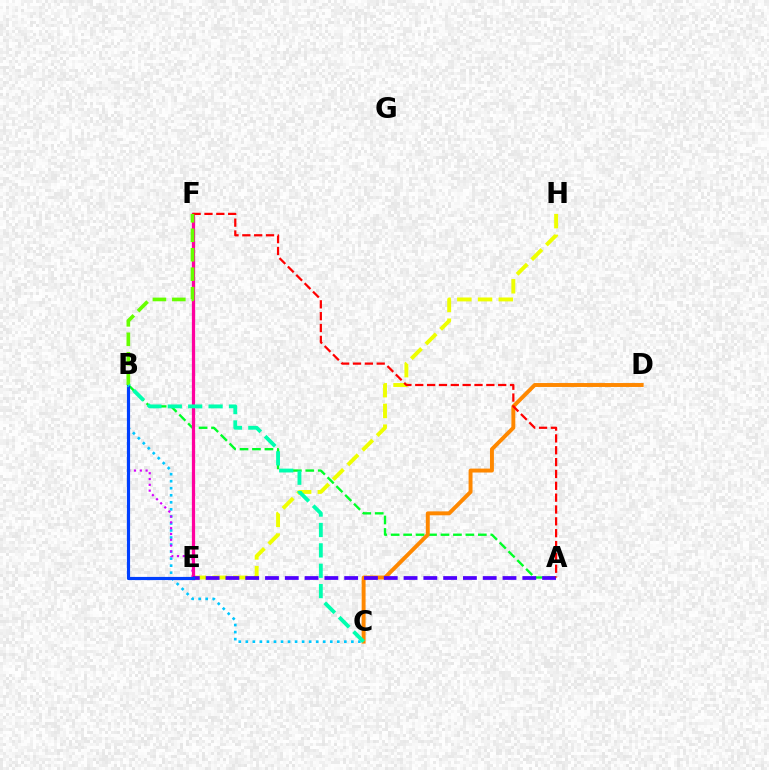{('E', 'H'): [{'color': '#eeff00', 'line_style': 'dashed', 'thickness': 2.81}], ('B', 'C'): [{'color': '#00c7ff', 'line_style': 'dotted', 'thickness': 1.91}, {'color': '#00ffaf', 'line_style': 'dashed', 'thickness': 2.77}], ('A', 'B'): [{'color': '#00ff27', 'line_style': 'dashed', 'thickness': 1.69}], ('C', 'D'): [{'color': '#ff8800', 'line_style': 'solid', 'thickness': 2.83}], ('B', 'E'): [{'color': '#d600ff', 'line_style': 'dotted', 'thickness': 1.58}, {'color': '#003fff', 'line_style': 'solid', 'thickness': 2.28}], ('E', 'F'): [{'color': '#ff00a0', 'line_style': 'solid', 'thickness': 2.34}], ('A', 'E'): [{'color': '#4f00ff', 'line_style': 'dashed', 'thickness': 2.69}], ('A', 'F'): [{'color': '#ff0000', 'line_style': 'dashed', 'thickness': 1.61}], ('B', 'F'): [{'color': '#66ff00', 'line_style': 'dashed', 'thickness': 2.64}]}